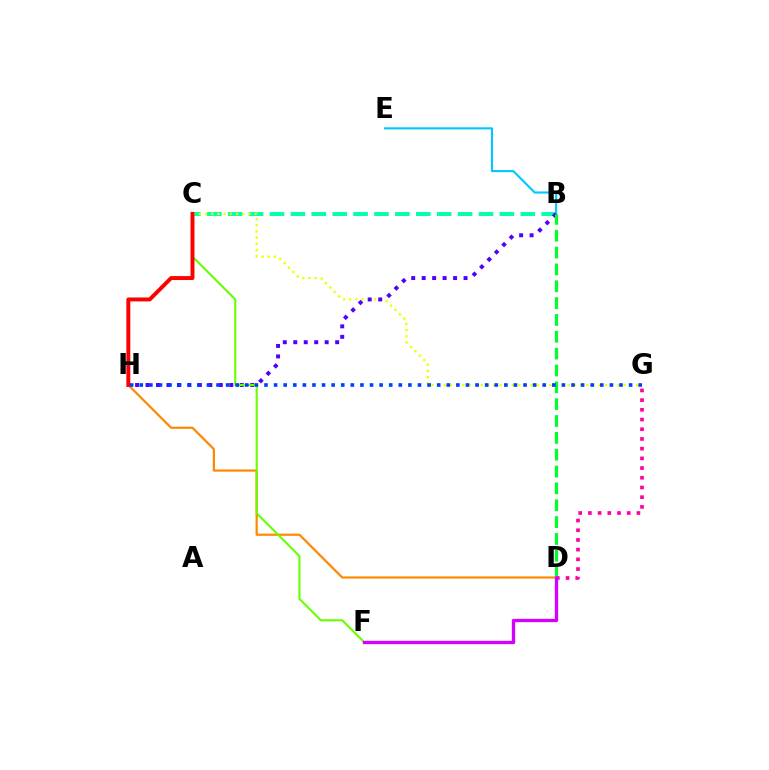{('B', 'C'): [{'color': '#00ffaf', 'line_style': 'dashed', 'thickness': 2.84}], ('C', 'G'): [{'color': '#eeff00', 'line_style': 'dotted', 'thickness': 1.68}], ('B', 'E'): [{'color': '#00c7ff', 'line_style': 'solid', 'thickness': 1.52}], ('B', 'H'): [{'color': '#4f00ff', 'line_style': 'dotted', 'thickness': 2.84}], ('B', 'D'): [{'color': '#00ff27', 'line_style': 'dashed', 'thickness': 2.29}], ('D', 'H'): [{'color': '#ff8800', 'line_style': 'solid', 'thickness': 1.59}], ('C', 'F'): [{'color': '#66ff00', 'line_style': 'solid', 'thickness': 1.51}], ('D', 'G'): [{'color': '#ff00a0', 'line_style': 'dotted', 'thickness': 2.64}], ('D', 'F'): [{'color': '#d600ff', 'line_style': 'solid', 'thickness': 2.4}], ('C', 'H'): [{'color': '#ff0000', 'line_style': 'solid', 'thickness': 2.83}], ('G', 'H'): [{'color': '#003fff', 'line_style': 'dotted', 'thickness': 2.61}]}